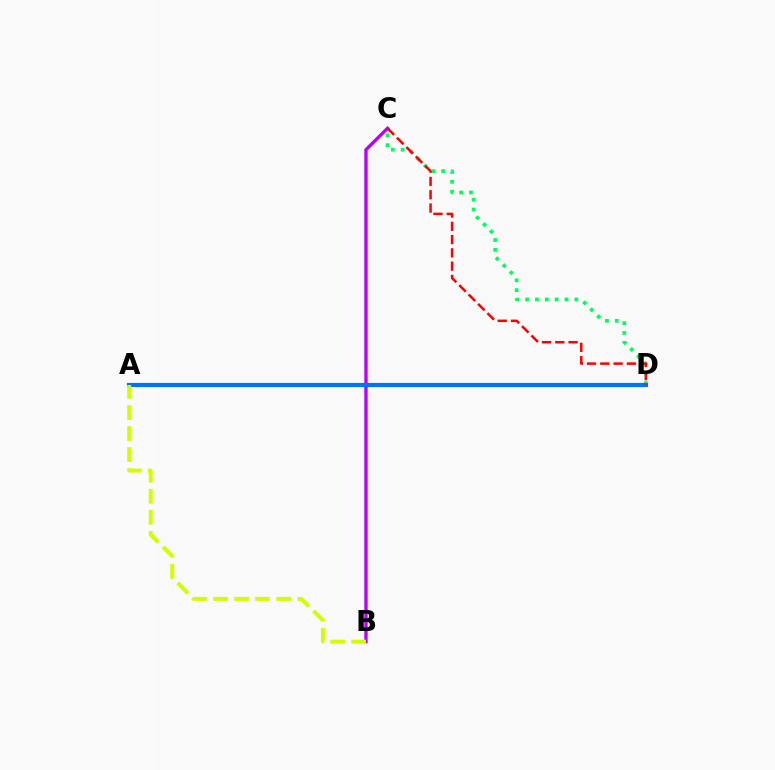{('C', 'D'): [{'color': '#00ff5c', 'line_style': 'dotted', 'thickness': 2.68}, {'color': '#ff0000', 'line_style': 'dashed', 'thickness': 1.8}], ('B', 'C'): [{'color': '#b900ff', 'line_style': 'solid', 'thickness': 2.4}], ('A', 'D'): [{'color': '#0074ff', 'line_style': 'solid', 'thickness': 3.0}], ('A', 'B'): [{'color': '#d1ff00', 'line_style': 'dashed', 'thickness': 2.86}]}